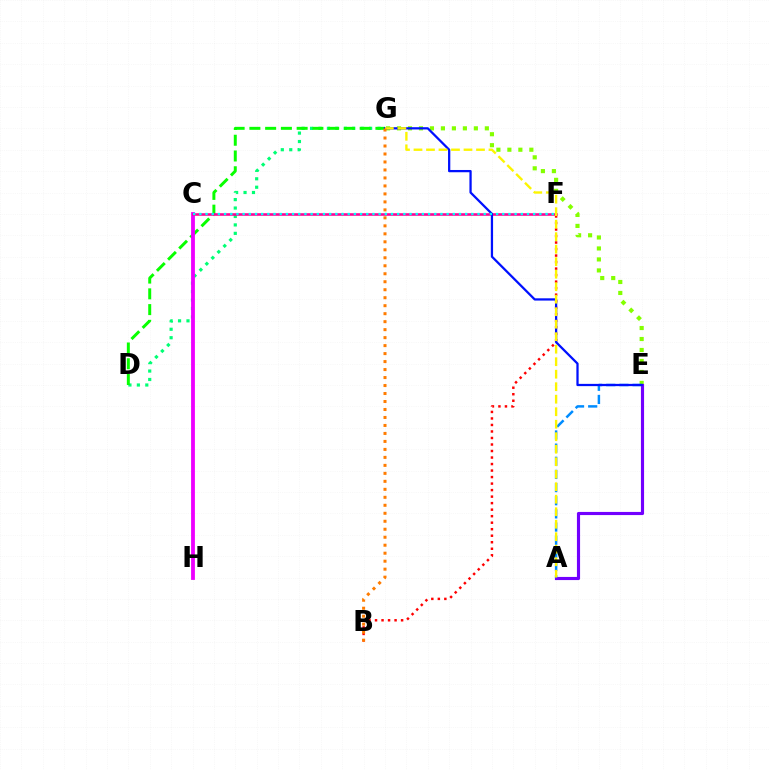{('D', 'G'): [{'color': '#00ff74', 'line_style': 'dotted', 'thickness': 2.29}, {'color': '#08ff00', 'line_style': 'dashed', 'thickness': 2.14}], ('B', 'F'): [{'color': '#ff0000', 'line_style': 'dotted', 'thickness': 1.77}], ('E', 'G'): [{'color': '#84ff00', 'line_style': 'dotted', 'thickness': 2.98}, {'color': '#0010ff', 'line_style': 'solid', 'thickness': 1.63}], ('C', 'H'): [{'color': '#ee00ff', 'line_style': 'solid', 'thickness': 2.75}], ('C', 'F'): [{'color': '#ff0094', 'line_style': 'solid', 'thickness': 1.86}, {'color': '#00fff6', 'line_style': 'dotted', 'thickness': 1.68}], ('A', 'E'): [{'color': '#7200ff', 'line_style': 'solid', 'thickness': 2.26}, {'color': '#008cff', 'line_style': 'dashed', 'thickness': 1.79}], ('A', 'G'): [{'color': '#fcf500', 'line_style': 'dashed', 'thickness': 1.7}], ('B', 'G'): [{'color': '#ff7c00', 'line_style': 'dotted', 'thickness': 2.17}]}